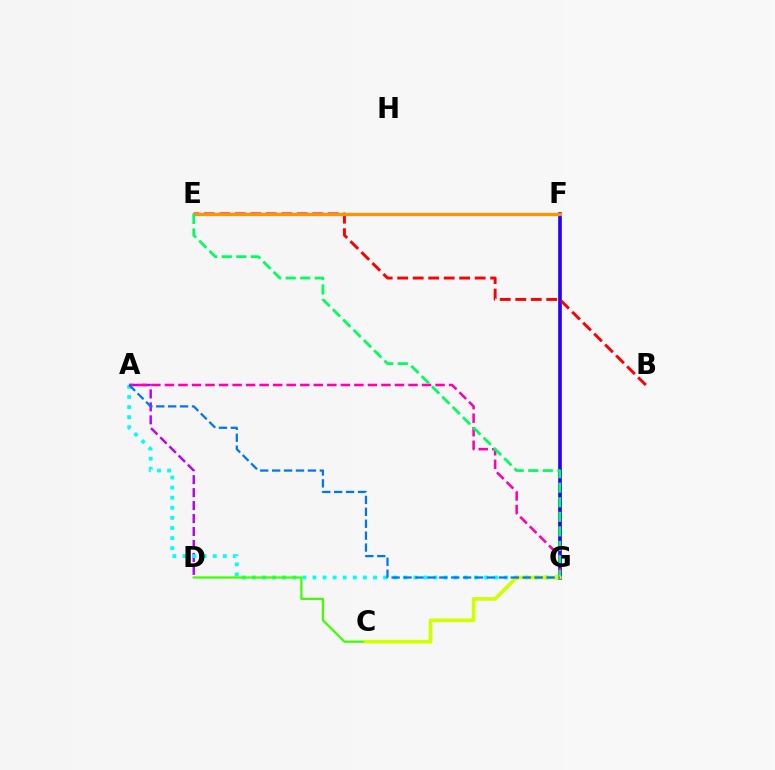{('A', 'D'): [{'color': '#b900ff', 'line_style': 'dashed', 'thickness': 1.76}], ('A', 'G'): [{'color': '#00fff6', 'line_style': 'dotted', 'thickness': 2.74}, {'color': '#ff00ac', 'line_style': 'dashed', 'thickness': 1.84}, {'color': '#0074ff', 'line_style': 'dashed', 'thickness': 1.62}], ('F', 'G'): [{'color': '#2500ff', 'line_style': 'solid', 'thickness': 2.63}], ('B', 'E'): [{'color': '#ff0000', 'line_style': 'dashed', 'thickness': 2.1}], ('E', 'F'): [{'color': '#ff9400', 'line_style': 'solid', 'thickness': 2.37}], ('C', 'D'): [{'color': '#3dff00', 'line_style': 'solid', 'thickness': 1.59}], ('E', 'G'): [{'color': '#00ff5c', 'line_style': 'dashed', 'thickness': 1.98}], ('C', 'G'): [{'color': '#d1ff00', 'line_style': 'solid', 'thickness': 2.62}]}